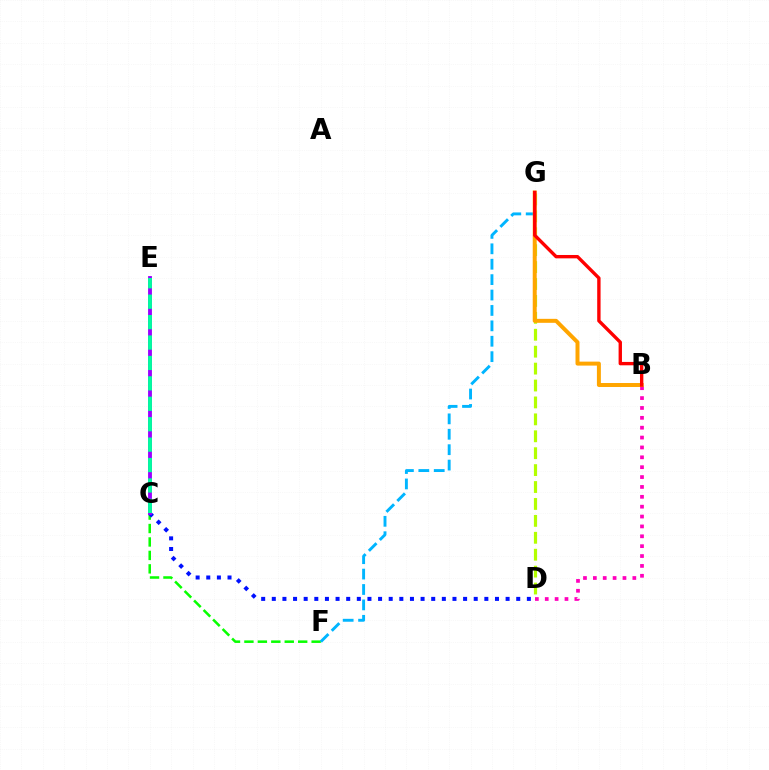{('C', 'F'): [{'color': '#08ff00', 'line_style': 'dashed', 'thickness': 1.83}], ('F', 'G'): [{'color': '#00b5ff', 'line_style': 'dashed', 'thickness': 2.09}], ('C', 'D'): [{'color': '#0010ff', 'line_style': 'dotted', 'thickness': 2.89}], ('B', 'D'): [{'color': '#ff00bd', 'line_style': 'dotted', 'thickness': 2.68}], ('D', 'G'): [{'color': '#b3ff00', 'line_style': 'dashed', 'thickness': 2.3}], ('B', 'G'): [{'color': '#ffa500', 'line_style': 'solid', 'thickness': 2.86}, {'color': '#ff0000', 'line_style': 'solid', 'thickness': 2.43}], ('C', 'E'): [{'color': '#9b00ff', 'line_style': 'solid', 'thickness': 2.77}, {'color': '#00ff9d', 'line_style': 'dashed', 'thickness': 2.77}]}